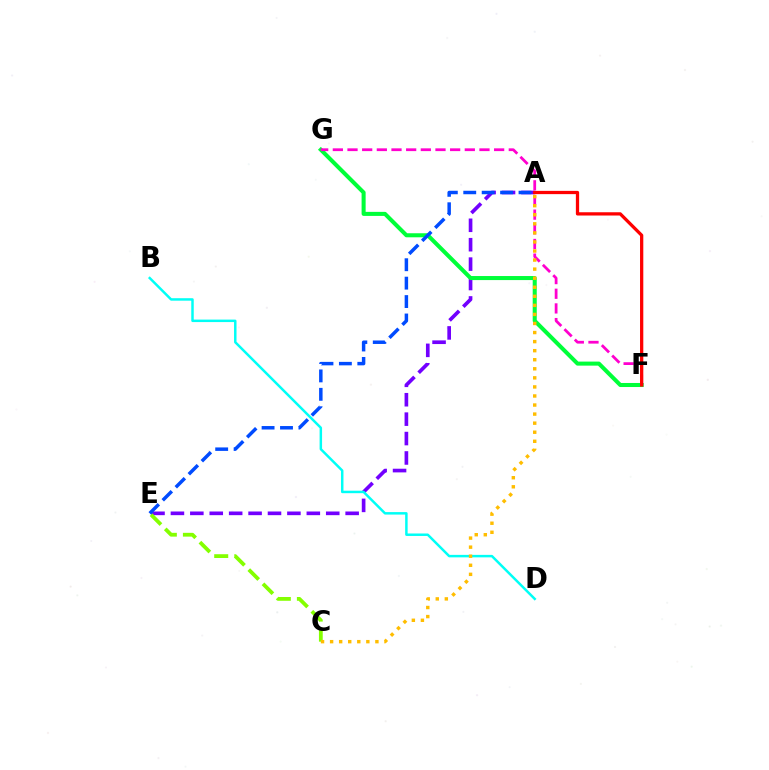{('A', 'E'): [{'color': '#7200ff', 'line_style': 'dashed', 'thickness': 2.64}, {'color': '#004bff', 'line_style': 'dashed', 'thickness': 2.5}], ('F', 'G'): [{'color': '#00ff39', 'line_style': 'solid', 'thickness': 2.91}, {'color': '#ff00cf', 'line_style': 'dashed', 'thickness': 1.99}], ('B', 'D'): [{'color': '#00fff6', 'line_style': 'solid', 'thickness': 1.78}], ('C', 'E'): [{'color': '#84ff00', 'line_style': 'dashed', 'thickness': 2.73}], ('A', 'F'): [{'color': '#ff0000', 'line_style': 'solid', 'thickness': 2.35}], ('A', 'C'): [{'color': '#ffbd00', 'line_style': 'dotted', 'thickness': 2.46}]}